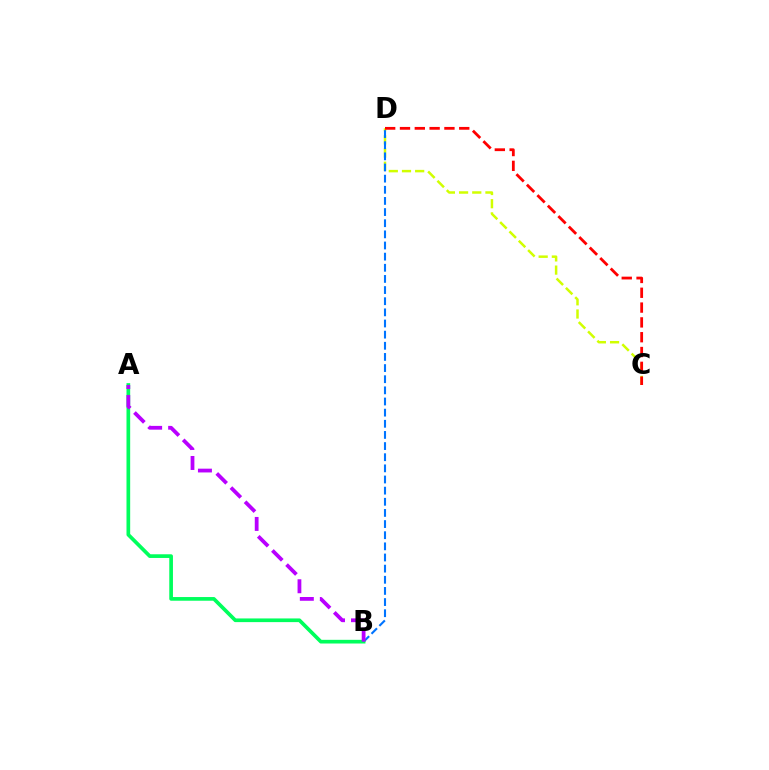{('C', 'D'): [{'color': '#d1ff00', 'line_style': 'dashed', 'thickness': 1.79}, {'color': '#ff0000', 'line_style': 'dashed', 'thickness': 2.01}], ('B', 'D'): [{'color': '#0074ff', 'line_style': 'dashed', 'thickness': 1.51}], ('A', 'B'): [{'color': '#00ff5c', 'line_style': 'solid', 'thickness': 2.65}, {'color': '#b900ff', 'line_style': 'dashed', 'thickness': 2.72}]}